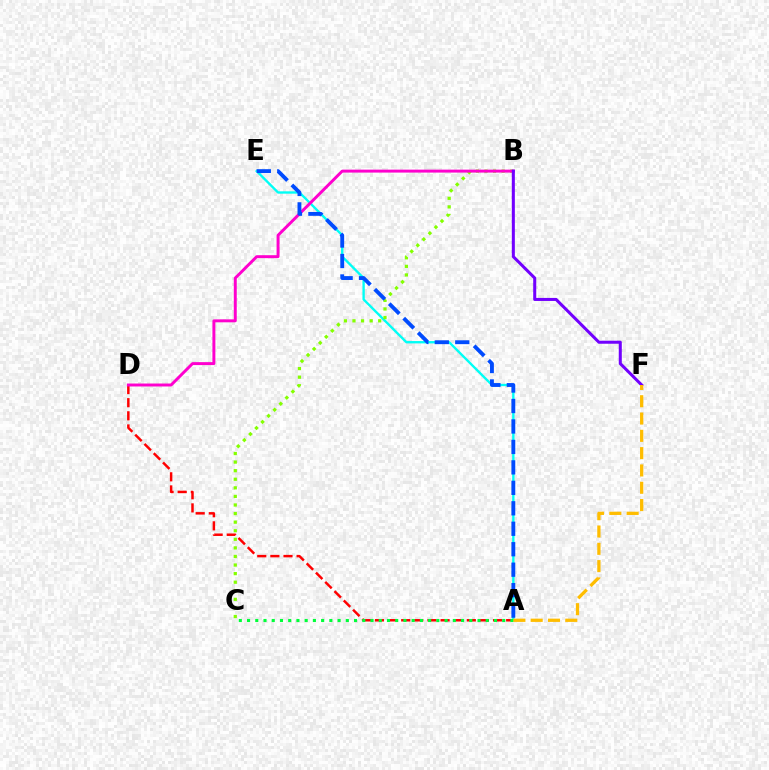{('A', 'D'): [{'color': '#ff0000', 'line_style': 'dashed', 'thickness': 1.78}], ('A', 'E'): [{'color': '#00fff6', 'line_style': 'solid', 'thickness': 1.69}, {'color': '#004bff', 'line_style': 'dashed', 'thickness': 2.78}], ('B', 'C'): [{'color': '#84ff00', 'line_style': 'dotted', 'thickness': 2.33}], ('A', 'C'): [{'color': '#00ff39', 'line_style': 'dotted', 'thickness': 2.24}], ('B', 'D'): [{'color': '#ff00cf', 'line_style': 'solid', 'thickness': 2.12}], ('B', 'F'): [{'color': '#7200ff', 'line_style': 'solid', 'thickness': 2.19}], ('A', 'F'): [{'color': '#ffbd00', 'line_style': 'dashed', 'thickness': 2.35}]}